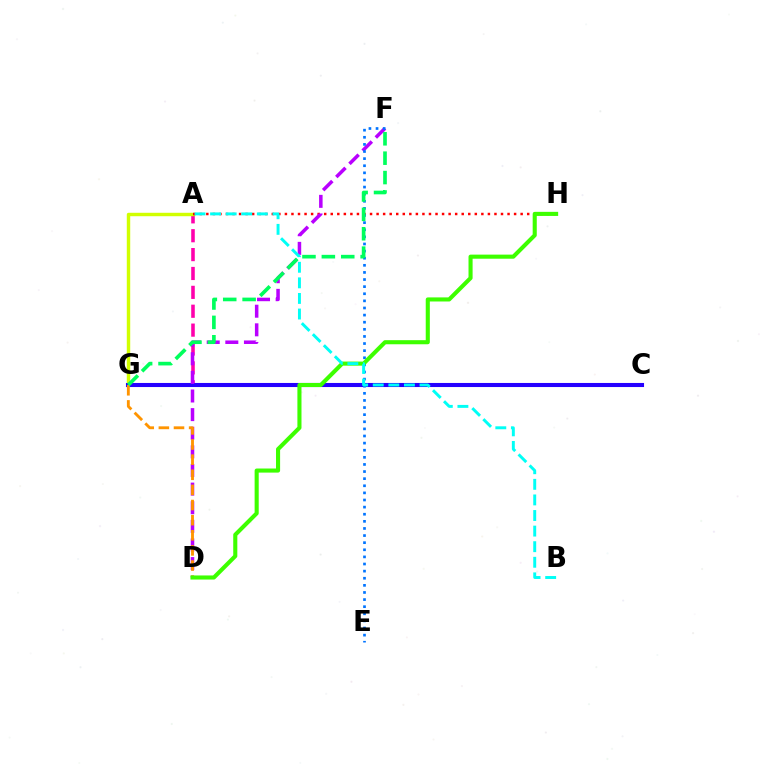{('A', 'G'): [{'color': '#ff00ac', 'line_style': 'dashed', 'thickness': 2.57}, {'color': '#d1ff00', 'line_style': 'solid', 'thickness': 2.47}], ('A', 'H'): [{'color': '#ff0000', 'line_style': 'dotted', 'thickness': 1.78}], ('C', 'G'): [{'color': '#2500ff', 'line_style': 'solid', 'thickness': 2.93}], ('D', 'F'): [{'color': '#b900ff', 'line_style': 'dashed', 'thickness': 2.53}], ('E', 'F'): [{'color': '#0074ff', 'line_style': 'dotted', 'thickness': 1.93}], ('D', 'G'): [{'color': '#ff9400', 'line_style': 'dashed', 'thickness': 2.05}], ('D', 'H'): [{'color': '#3dff00', 'line_style': 'solid', 'thickness': 2.95}], ('F', 'G'): [{'color': '#00ff5c', 'line_style': 'dashed', 'thickness': 2.63}], ('A', 'B'): [{'color': '#00fff6', 'line_style': 'dashed', 'thickness': 2.12}]}